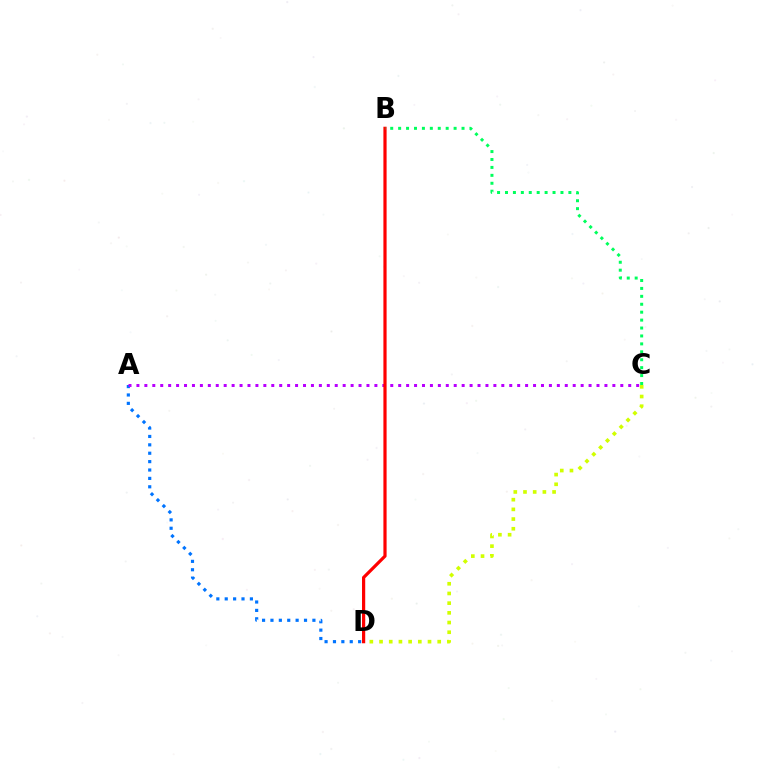{('A', 'D'): [{'color': '#0074ff', 'line_style': 'dotted', 'thickness': 2.28}], ('A', 'C'): [{'color': '#b900ff', 'line_style': 'dotted', 'thickness': 2.16}], ('C', 'D'): [{'color': '#d1ff00', 'line_style': 'dotted', 'thickness': 2.63}], ('B', 'D'): [{'color': '#ff0000', 'line_style': 'solid', 'thickness': 2.3}], ('B', 'C'): [{'color': '#00ff5c', 'line_style': 'dotted', 'thickness': 2.15}]}